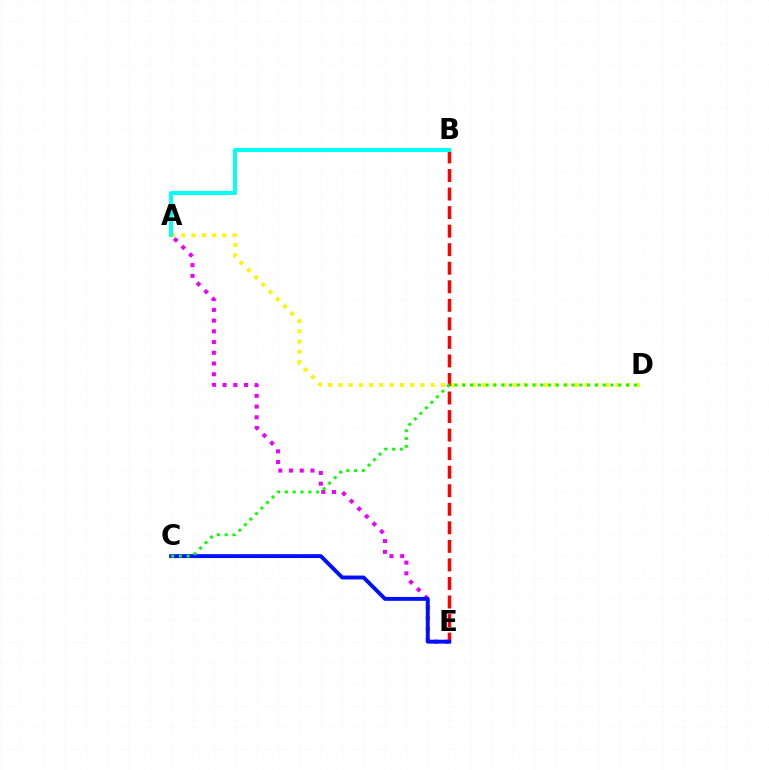{('B', 'E'): [{'color': '#ff0000', 'line_style': 'dashed', 'thickness': 2.52}], ('A', 'E'): [{'color': '#ee00ff', 'line_style': 'dotted', 'thickness': 2.91}], ('C', 'E'): [{'color': '#0010ff', 'line_style': 'solid', 'thickness': 2.81}], ('A', 'D'): [{'color': '#fcf500', 'line_style': 'dotted', 'thickness': 2.79}], ('C', 'D'): [{'color': '#08ff00', 'line_style': 'dotted', 'thickness': 2.12}], ('A', 'B'): [{'color': '#00fff6', 'line_style': 'solid', 'thickness': 2.84}]}